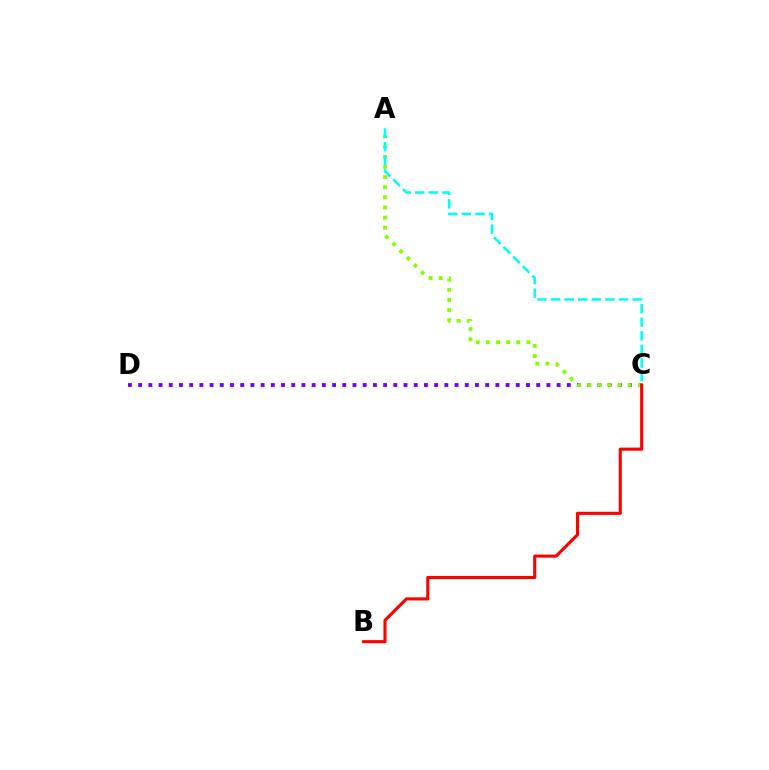{('C', 'D'): [{'color': '#7200ff', 'line_style': 'dotted', 'thickness': 2.77}], ('A', 'C'): [{'color': '#84ff00', 'line_style': 'dotted', 'thickness': 2.75}, {'color': '#00fff6', 'line_style': 'dashed', 'thickness': 1.85}], ('B', 'C'): [{'color': '#ff0000', 'line_style': 'solid', 'thickness': 2.23}]}